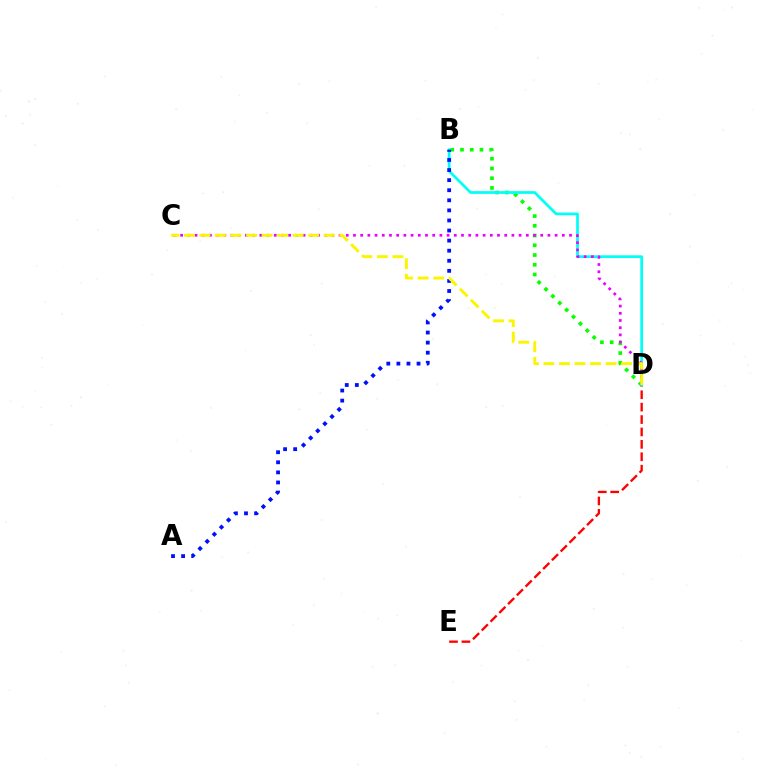{('B', 'D'): [{'color': '#08ff00', 'line_style': 'dotted', 'thickness': 2.64}, {'color': '#00fff6', 'line_style': 'solid', 'thickness': 1.97}], ('D', 'E'): [{'color': '#ff0000', 'line_style': 'dashed', 'thickness': 1.69}], ('A', 'B'): [{'color': '#0010ff', 'line_style': 'dotted', 'thickness': 2.74}], ('C', 'D'): [{'color': '#ee00ff', 'line_style': 'dotted', 'thickness': 1.96}, {'color': '#fcf500', 'line_style': 'dashed', 'thickness': 2.11}]}